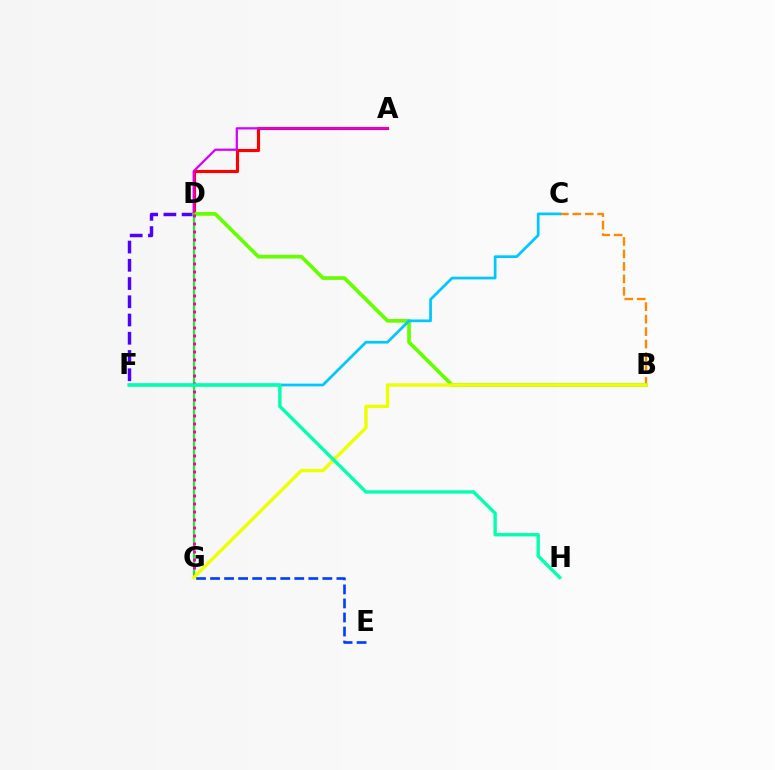{('E', 'G'): [{'color': '#003fff', 'line_style': 'dashed', 'thickness': 1.91}], ('A', 'D'): [{'color': '#ff0000', 'line_style': 'solid', 'thickness': 2.25}, {'color': '#d600ff', 'line_style': 'solid', 'thickness': 1.63}], ('D', 'F'): [{'color': '#4f00ff', 'line_style': 'dashed', 'thickness': 2.48}], ('B', 'C'): [{'color': '#ff8800', 'line_style': 'dashed', 'thickness': 1.69}], ('B', 'D'): [{'color': '#66ff00', 'line_style': 'solid', 'thickness': 2.66}], ('C', 'F'): [{'color': '#00c7ff', 'line_style': 'solid', 'thickness': 1.96}], ('D', 'G'): [{'color': '#00ff27', 'line_style': 'solid', 'thickness': 1.53}, {'color': '#ff00a0', 'line_style': 'dotted', 'thickness': 2.17}], ('B', 'G'): [{'color': '#eeff00', 'line_style': 'solid', 'thickness': 2.43}], ('F', 'H'): [{'color': '#00ffaf', 'line_style': 'solid', 'thickness': 2.41}]}